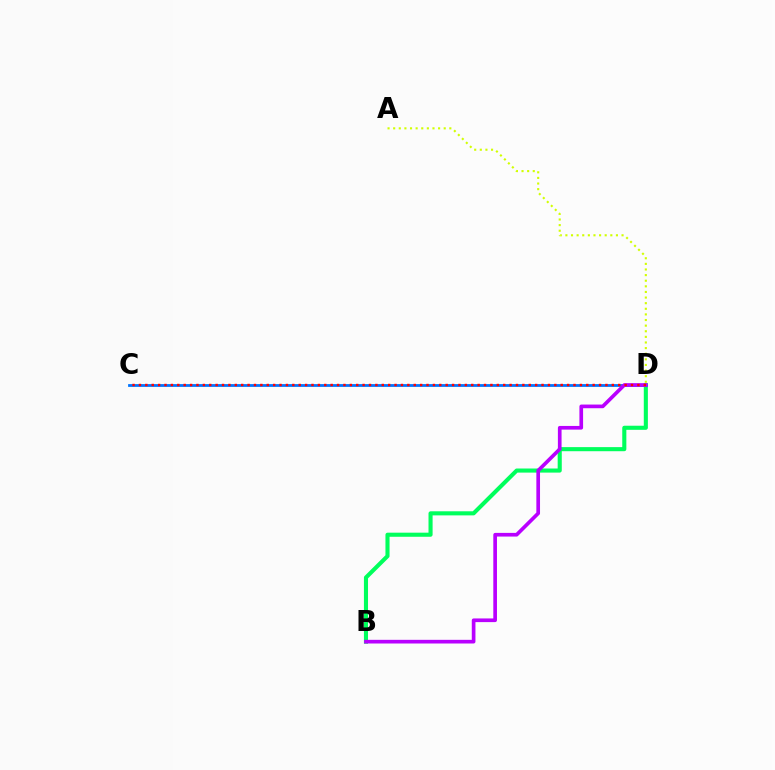{('B', 'D'): [{'color': '#00ff5c', 'line_style': 'solid', 'thickness': 2.95}, {'color': '#b900ff', 'line_style': 'solid', 'thickness': 2.64}], ('A', 'D'): [{'color': '#d1ff00', 'line_style': 'dotted', 'thickness': 1.53}], ('C', 'D'): [{'color': '#0074ff', 'line_style': 'solid', 'thickness': 2.0}, {'color': '#ff0000', 'line_style': 'dotted', 'thickness': 1.74}]}